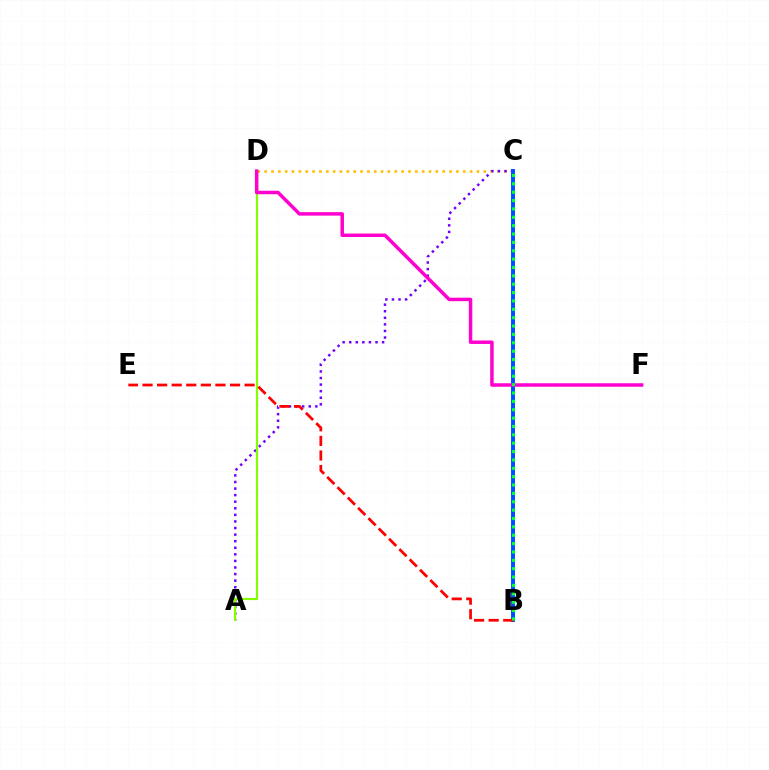{('C', 'D'): [{'color': '#ffbd00', 'line_style': 'dotted', 'thickness': 1.86}], ('B', 'C'): [{'color': '#00fff6', 'line_style': 'dashed', 'thickness': 2.21}, {'color': '#004bff', 'line_style': 'solid', 'thickness': 2.82}, {'color': '#00ff39', 'line_style': 'dotted', 'thickness': 2.27}], ('A', 'C'): [{'color': '#7200ff', 'line_style': 'dotted', 'thickness': 1.79}], ('A', 'D'): [{'color': '#84ff00', 'line_style': 'solid', 'thickness': 1.57}], ('D', 'F'): [{'color': '#ff00cf', 'line_style': 'solid', 'thickness': 2.5}], ('B', 'E'): [{'color': '#ff0000', 'line_style': 'dashed', 'thickness': 1.98}]}